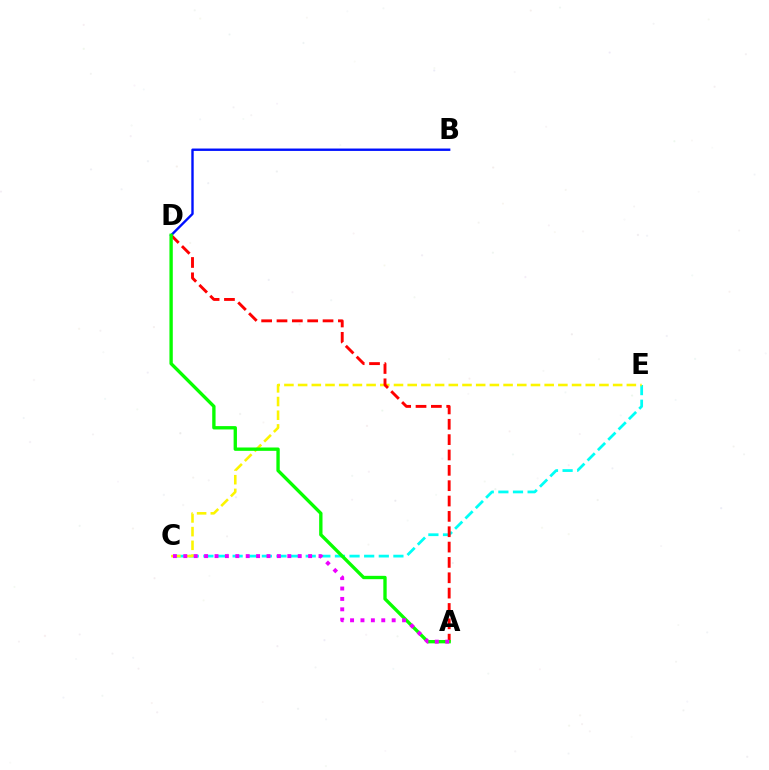{('C', 'E'): [{'color': '#00fff6', 'line_style': 'dashed', 'thickness': 1.99}, {'color': '#fcf500', 'line_style': 'dashed', 'thickness': 1.86}], ('A', 'D'): [{'color': '#ff0000', 'line_style': 'dashed', 'thickness': 2.09}, {'color': '#08ff00', 'line_style': 'solid', 'thickness': 2.41}], ('B', 'D'): [{'color': '#0010ff', 'line_style': 'solid', 'thickness': 1.72}], ('A', 'C'): [{'color': '#ee00ff', 'line_style': 'dotted', 'thickness': 2.83}]}